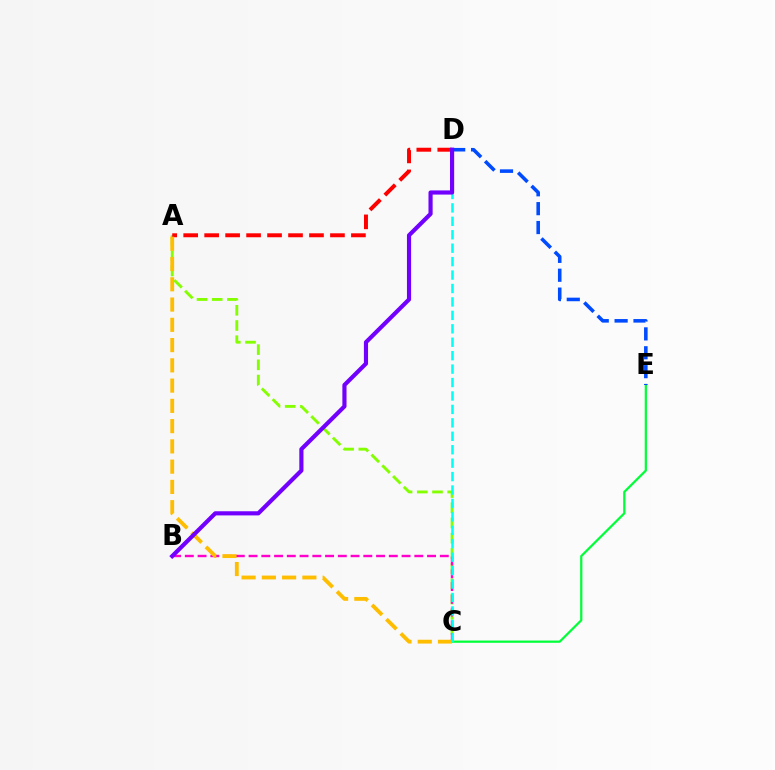{('C', 'E'): [{'color': '#00ff39', 'line_style': 'solid', 'thickness': 1.61}], ('A', 'C'): [{'color': '#84ff00', 'line_style': 'dashed', 'thickness': 2.07}, {'color': '#ffbd00', 'line_style': 'dashed', 'thickness': 2.75}], ('A', 'D'): [{'color': '#ff0000', 'line_style': 'dashed', 'thickness': 2.85}], ('D', 'E'): [{'color': '#004bff', 'line_style': 'dashed', 'thickness': 2.57}], ('B', 'C'): [{'color': '#ff00cf', 'line_style': 'dashed', 'thickness': 1.73}], ('C', 'D'): [{'color': '#00fff6', 'line_style': 'dashed', 'thickness': 1.83}], ('B', 'D'): [{'color': '#7200ff', 'line_style': 'solid', 'thickness': 2.99}]}